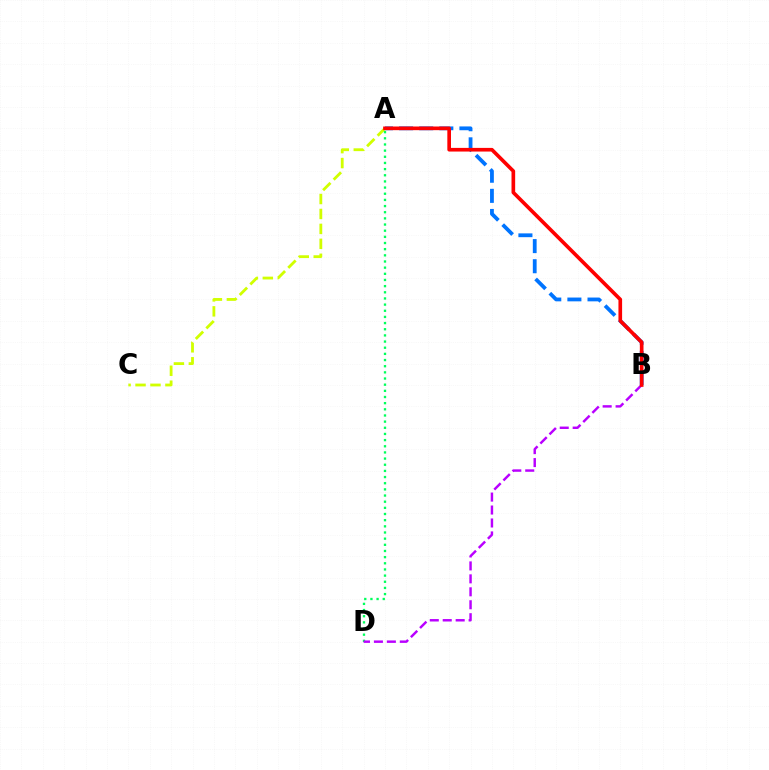{('A', 'B'): [{'color': '#0074ff', 'line_style': 'dashed', 'thickness': 2.73}, {'color': '#ff0000', 'line_style': 'solid', 'thickness': 2.63}], ('A', 'C'): [{'color': '#d1ff00', 'line_style': 'dashed', 'thickness': 2.03}], ('A', 'D'): [{'color': '#00ff5c', 'line_style': 'dotted', 'thickness': 1.67}], ('B', 'D'): [{'color': '#b900ff', 'line_style': 'dashed', 'thickness': 1.76}]}